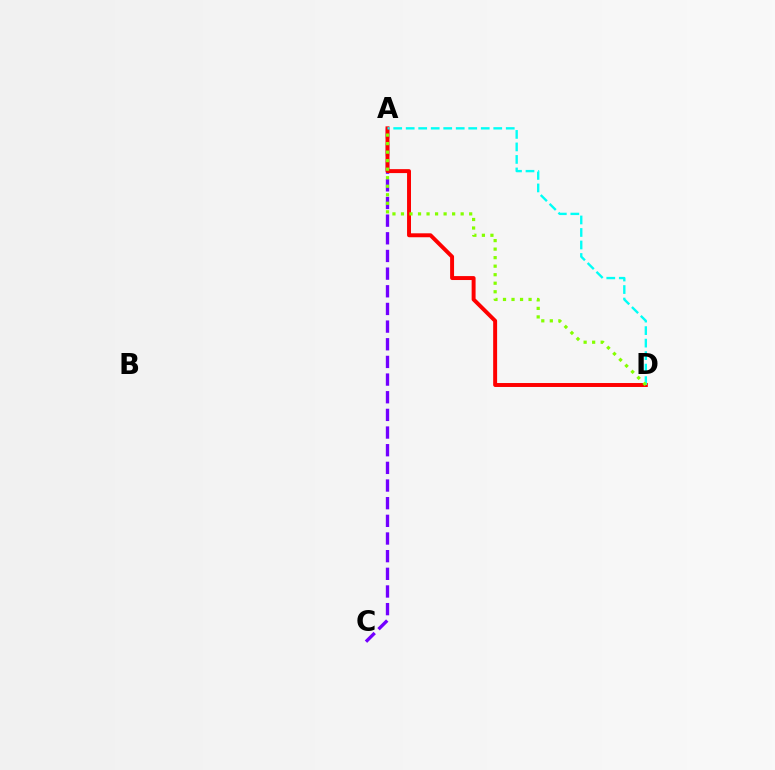{('A', 'C'): [{'color': '#7200ff', 'line_style': 'dashed', 'thickness': 2.4}], ('A', 'D'): [{'color': '#ff0000', 'line_style': 'solid', 'thickness': 2.84}, {'color': '#00fff6', 'line_style': 'dashed', 'thickness': 1.7}, {'color': '#84ff00', 'line_style': 'dotted', 'thickness': 2.32}]}